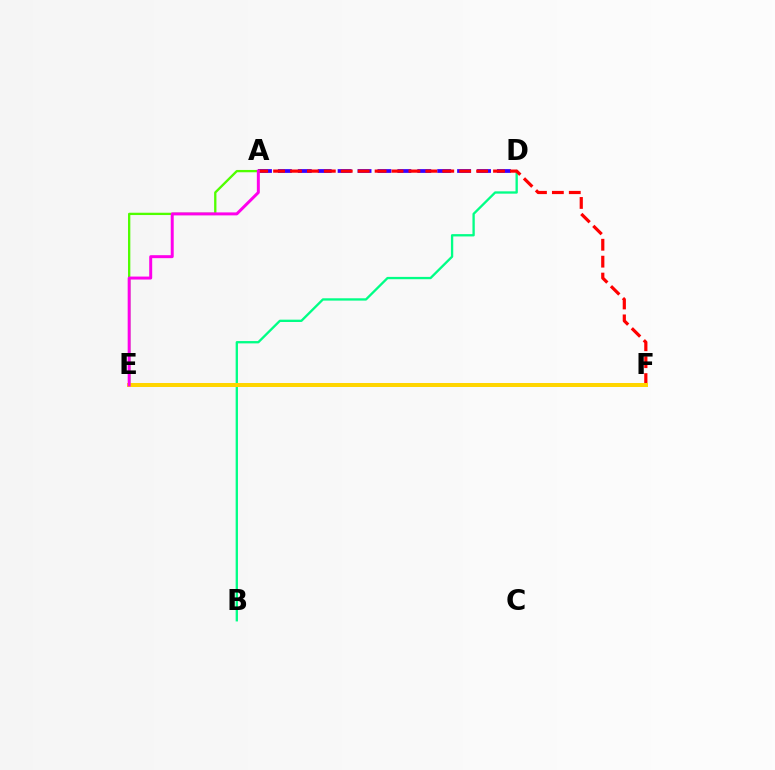{('B', 'D'): [{'color': '#00ff86', 'line_style': 'solid', 'thickness': 1.67}], ('E', 'F'): [{'color': '#009eff', 'line_style': 'solid', 'thickness': 2.57}, {'color': '#ffd500', 'line_style': 'solid', 'thickness': 2.88}], ('A', 'D'): [{'color': '#3700ff', 'line_style': 'dashed', 'thickness': 2.71}], ('A', 'E'): [{'color': '#4fff00', 'line_style': 'solid', 'thickness': 1.67}, {'color': '#ff00ed', 'line_style': 'solid', 'thickness': 2.14}], ('A', 'F'): [{'color': '#ff0000', 'line_style': 'dashed', 'thickness': 2.3}]}